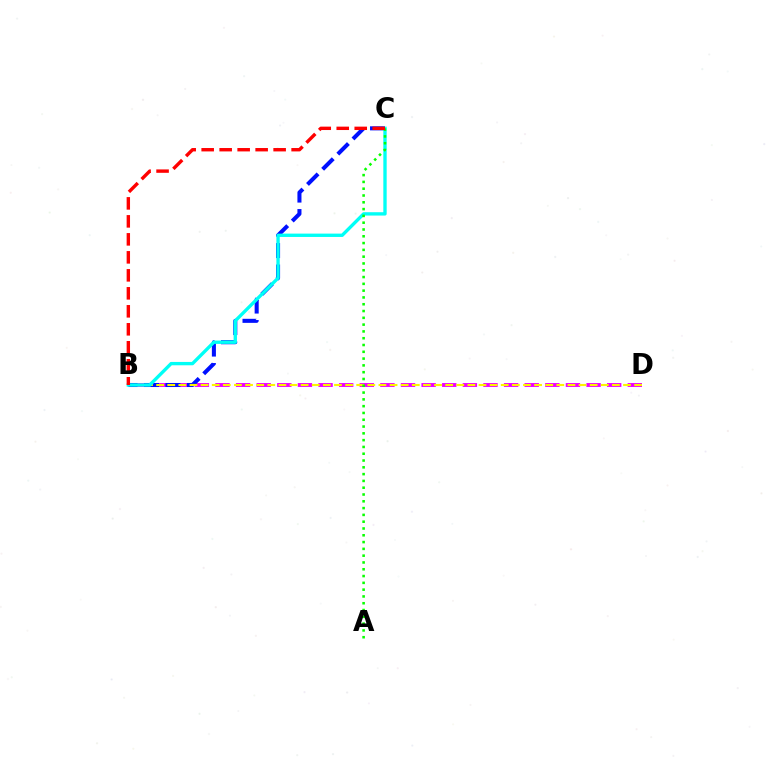{('B', 'D'): [{'color': '#ee00ff', 'line_style': 'dashed', 'thickness': 2.8}, {'color': '#fcf500', 'line_style': 'dashed', 'thickness': 1.51}], ('B', 'C'): [{'color': '#0010ff', 'line_style': 'dashed', 'thickness': 2.91}, {'color': '#00fff6', 'line_style': 'solid', 'thickness': 2.41}, {'color': '#ff0000', 'line_style': 'dashed', 'thickness': 2.44}], ('A', 'C'): [{'color': '#08ff00', 'line_style': 'dotted', 'thickness': 1.85}]}